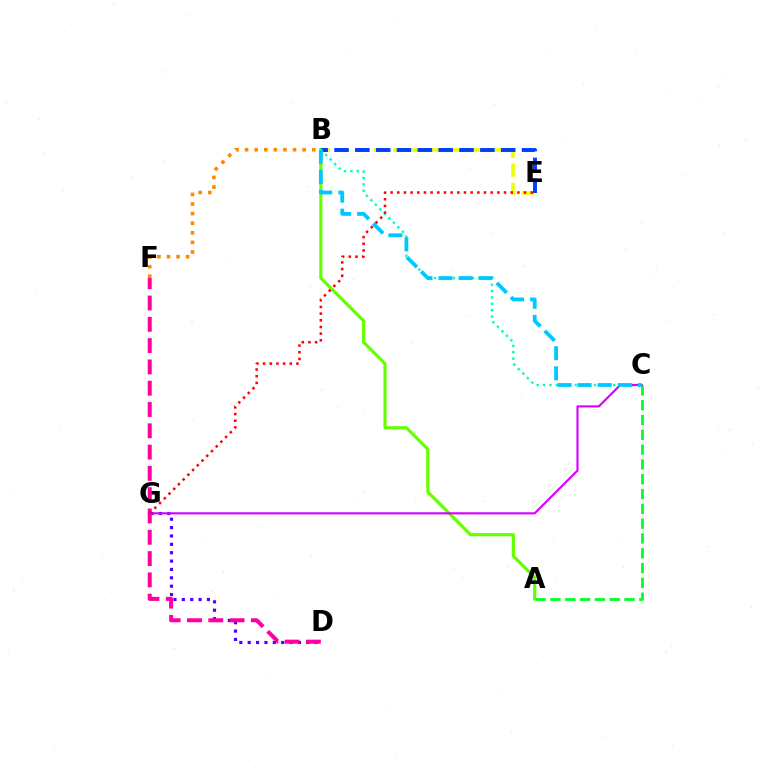{('A', 'B'): [{'color': '#66ff00', 'line_style': 'solid', 'thickness': 2.27}], ('B', 'E'): [{'color': '#eeff00', 'line_style': 'dashed', 'thickness': 2.59}, {'color': '#003fff', 'line_style': 'dashed', 'thickness': 2.83}], ('B', 'C'): [{'color': '#00ffaf', 'line_style': 'dotted', 'thickness': 1.73}, {'color': '#00c7ff', 'line_style': 'dashed', 'thickness': 2.73}], ('B', 'F'): [{'color': '#ff8800', 'line_style': 'dotted', 'thickness': 2.6}], ('A', 'C'): [{'color': '#00ff27', 'line_style': 'dashed', 'thickness': 2.01}], ('D', 'G'): [{'color': '#4f00ff', 'line_style': 'dotted', 'thickness': 2.28}], ('D', 'F'): [{'color': '#ff00a0', 'line_style': 'dashed', 'thickness': 2.89}], ('C', 'G'): [{'color': '#d600ff', 'line_style': 'solid', 'thickness': 1.54}], ('E', 'G'): [{'color': '#ff0000', 'line_style': 'dotted', 'thickness': 1.81}]}